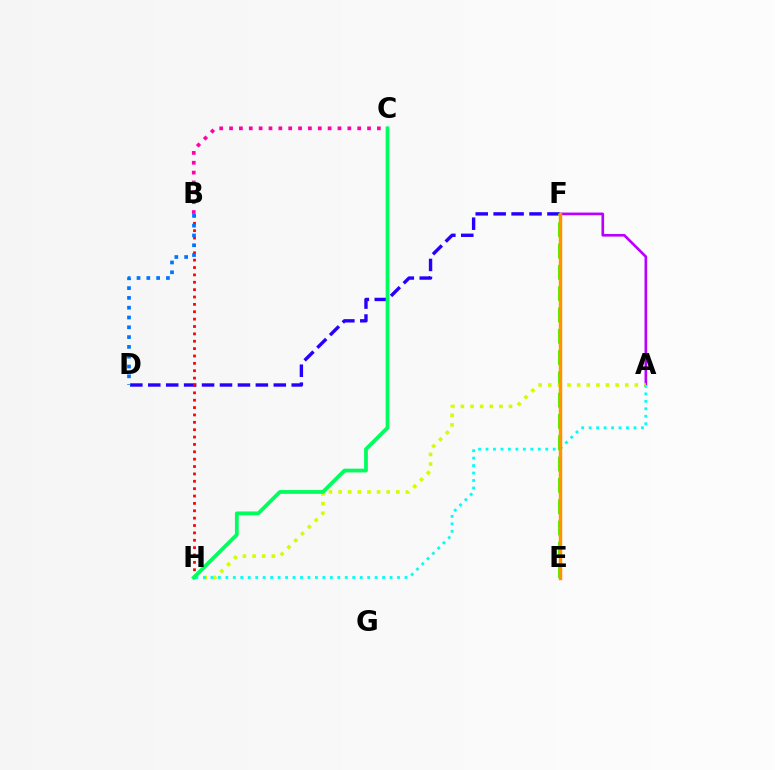{('A', 'F'): [{'color': '#b900ff', 'line_style': 'solid', 'thickness': 1.92}], ('B', 'C'): [{'color': '#ff00ac', 'line_style': 'dotted', 'thickness': 2.68}], ('D', 'F'): [{'color': '#2500ff', 'line_style': 'dashed', 'thickness': 2.44}], ('E', 'F'): [{'color': '#3dff00', 'line_style': 'dashed', 'thickness': 2.89}, {'color': '#ff9400', 'line_style': 'solid', 'thickness': 2.49}], ('A', 'H'): [{'color': '#d1ff00', 'line_style': 'dotted', 'thickness': 2.61}, {'color': '#00fff6', 'line_style': 'dotted', 'thickness': 2.03}], ('B', 'H'): [{'color': '#ff0000', 'line_style': 'dotted', 'thickness': 2.0}], ('B', 'D'): [{'color': '#0074ff', 'line_style': 'dotted', 'thickness': 2.66}], ('C', 'H'): [{'color': '#00ff5c', 'line_style': 'solid', 'thickness': 2.71}]}